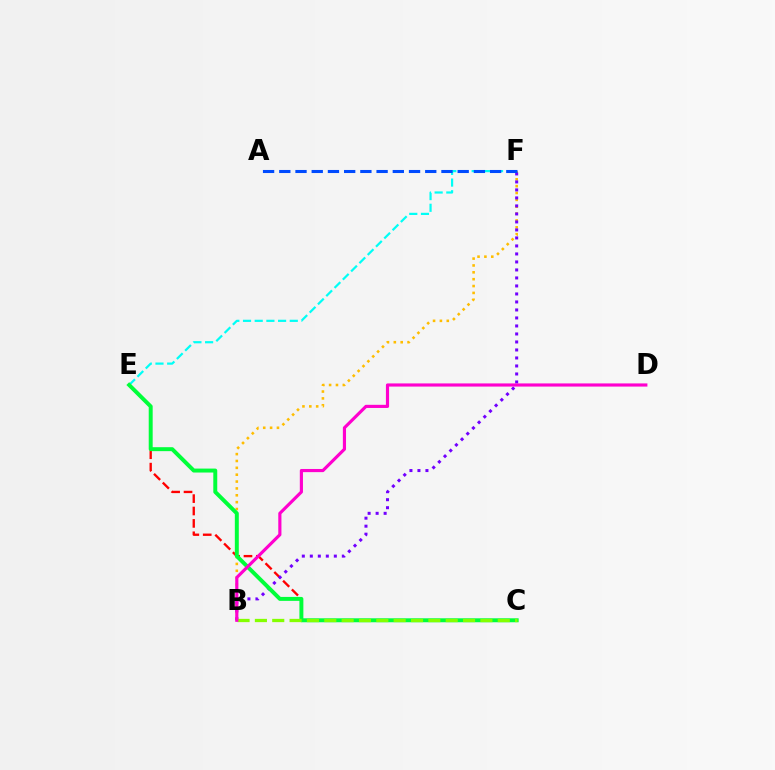{('B', 'F'): [{'color': '#ffbd00', 'line_style': 'dotted', 'thickness': 1.86}, {'color': '#7200ff', 'line_style': 'dotted', 'thickness': 2.17}], ('E', 'F'): [{'color': '#00fff6', 'line_style': 'dashed', 'thickness': 1.59}], ('C', 'E'): [{'color': '#ff0000', 'line_style': 'dashed', 'thickness': 1.68}, {'color': '#00ff39', 'line_style': 'solid', 'thickness': 2.85}], ('A', 'F'): [{'color': '#004bff', 'line_style': 'dashed', 'thickness': 2.2}], ('B', 'C'): [{'color': '#84ff00', 'line_style': 'dashed', 'thickness': 2.36}], ('B', 'D'): [{'color': '#ff00cf', 'line_style': 'solid', 'thickness': 2.27}]}